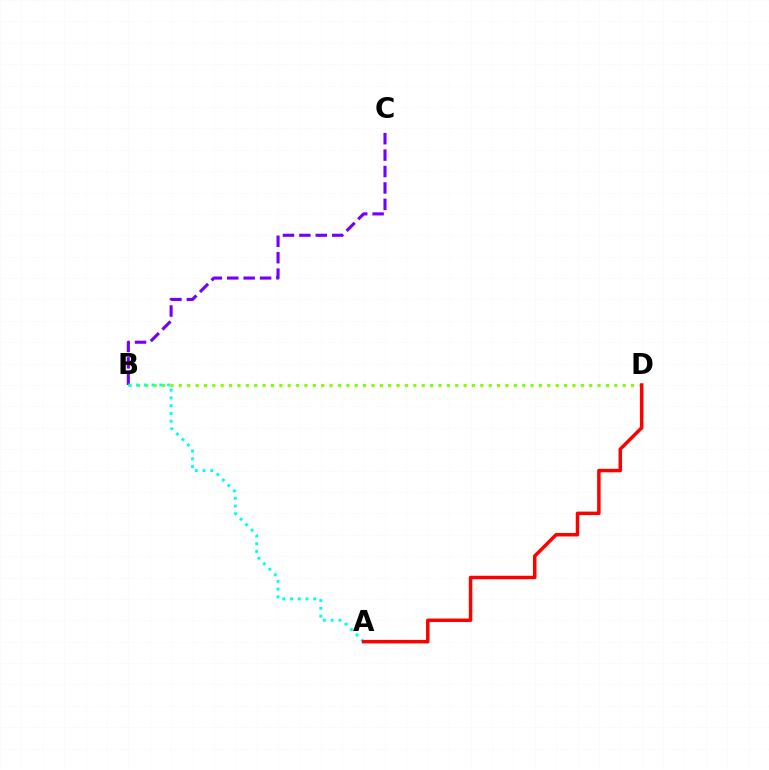{('B', 'D'): [{'color': '#84ff00', 'line_style': 'dotted', 'thickness': 2.28}], ('B', 'C'): [{'color': '#7200ff', 'line_style': 'dashed', 'thickness': 2.23}], ('A', 'B'): [{'color': '#00fff6', 'line_style': 'dotted', 'thickness': 2.11}], ('A', 'D'): [{'color': '#ff0000', 'line_style': 'solid', 'thickness': 2.51}]}